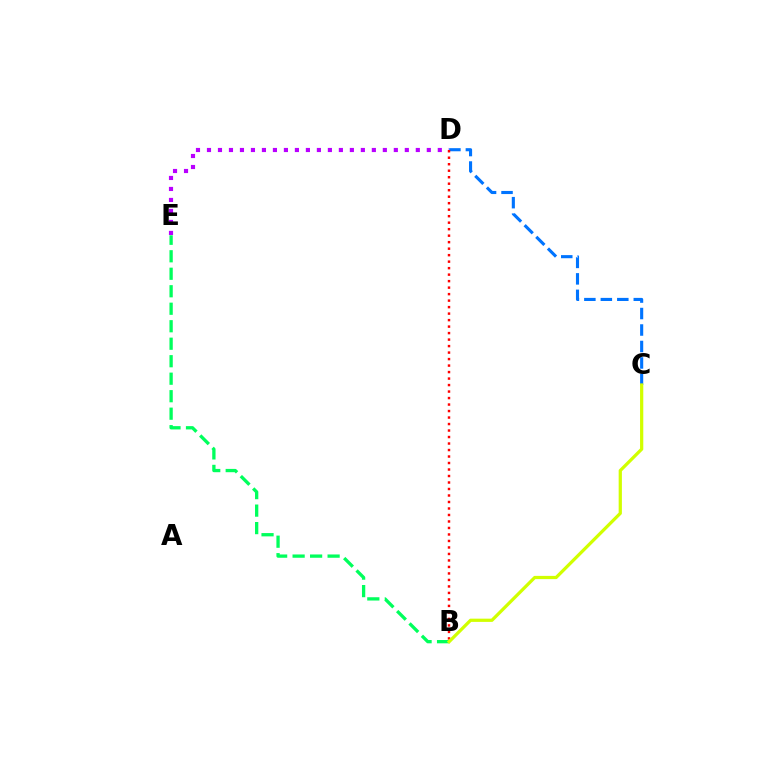{('B', 'E'): [{'color': '#00ff5c', 'line_style': 'dashed', 'thickness': 2.38}], ('D', 'E'): [{'color': '#b900ff', 'line_style': 'dotted', 'thickness': 2.99}], ('C', 'D'): [{'color': '#0074ff', 'line_style': 'dashed', 'thickness': 2.24}], ('B', 'D'): [{'color': '#ff0000', 'line_style': 'dotted', 'thickness': 1.76}], ('B', 'C'): [{'color': '#d1ff00', 'line_style': 'solid', 'thickness': 2.33}]}